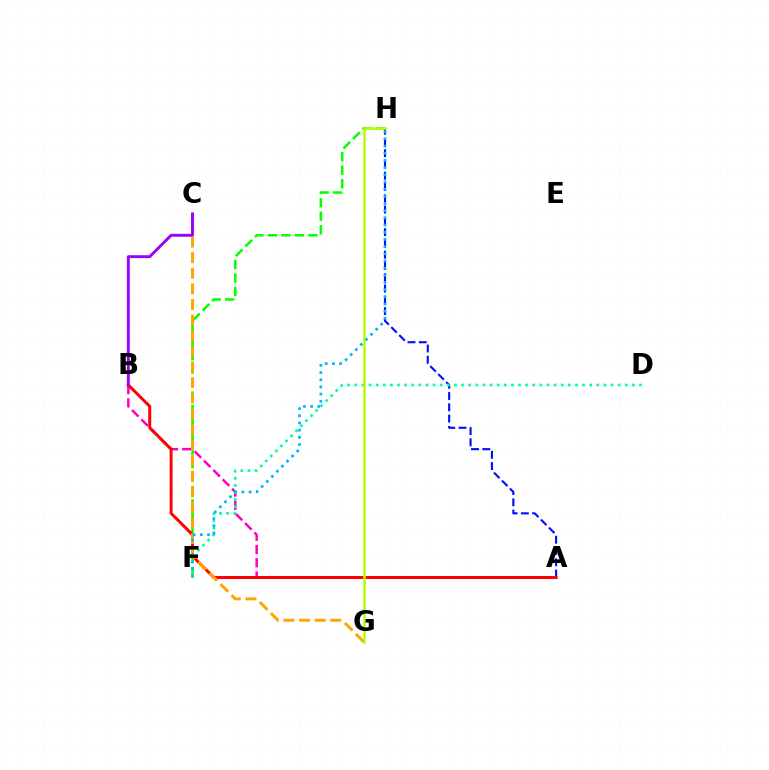{('A', 'B'): [{'color': '#ff00bd', 'line_style': 'dashed', 'thickness': 1.8}, {'color': '#ff0000', 'line_style': 'solid', 'thickness': 2.14}], ('A', 'H'): [{'color': '#0010ff', 'line_style': 'dashed', 'thickness': 1.53}], ('F', 'H'): [{'color': '#08ff00', 'line_style': 'dashed', 'thickness': 1.83}, {'color': '#00b5ff', 'line_style': 'dotted', 'thickness': 1.95}], ('D', 'F'): [{'color': '#00ff9d', 'line_style': 'dotted', 'thickness': 1.93}], ('C', 'G'): [{'color': '#ffa500', 'line_style': 'dashed', 'thickness': 2.12}], ('B', 'C'): [{'color': '#9b00ff', 'line_style': 'solid', 'thickness': 2.1}], ('G', 'H'): [{'color': '#b3ff00', 'line_style': 'solid', 'thickness': 1.81}]}